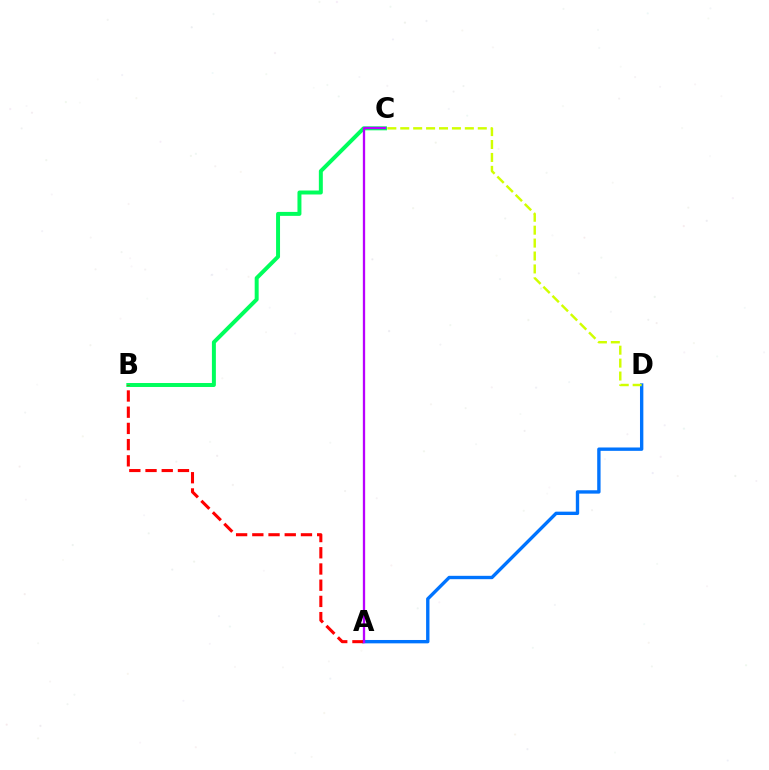{('B', 'C'): [{'color': '#00ff5c', 'line_style': 'solid', 'thickness': 2.86}], ('A', 'D'): [{'color': '#0074ff', 'line_style': 'solid', 'thickness': 2.42}], ('C', 'D'): [{'color': '#d1ff00', 'line_style': 'dashed', 'thickness': 1.76}], ('A', 'B'): [{'color': '#ff0000', 'line_style': 'dashed', 'thickness': 2.2}], ('A', 'C'): [{'color': '#b900ff', 'line_style': 'solid', 'thickness': 1.66}]}